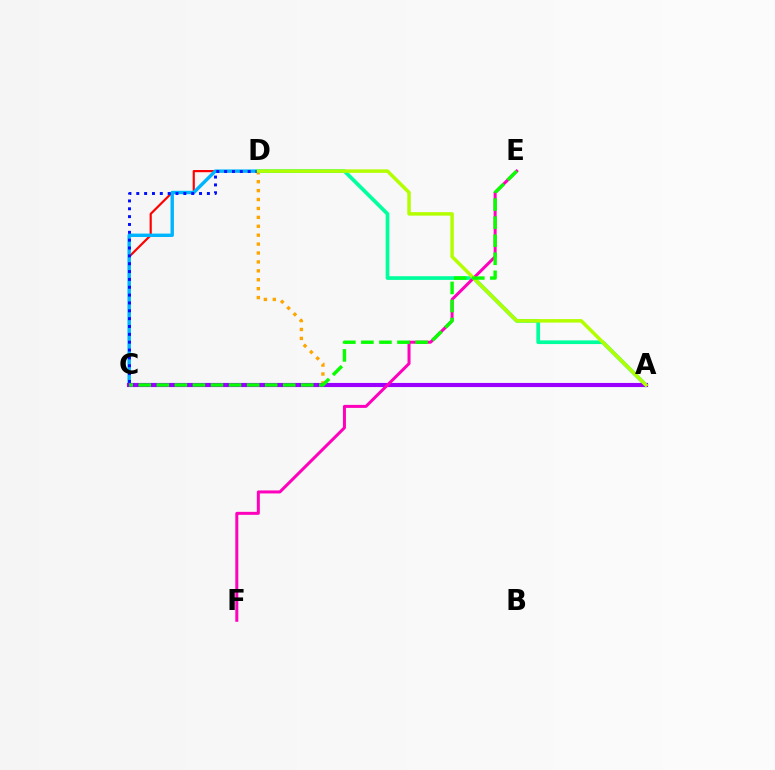{('C', 'D'): [{'color': '#ff0000', 'line_style': 'solid', 'thickness': 1.57}, {'color': '#00b5ff', 'line_style': 'solid', 'thickness': 2.45}, {'color': '#0010ff', 'line_style': 'dotted', 'thickness': 2.13}], ('A', 'D'): [{'color': '#ffa500', 'line_style': 'dotted', 'thickness': 2.42}, {'color': '#00ff9d', 'line_style': 'solid', 'thickness': 2.66}, {'color': '#b3ff00', 'line_style': 'solid', 'thickness': 2.51}], ('A', 'C'): [{'color': '#9b00ff', 'line_style': 'solid', 'thickness': 2.96}], ('E', 'F'): [{'color': '#ff00bd', 'line_style': 'solid', 'thickness': 2.16}], ('C', 'E'): [{'color': '#08ff00', 'line_style': 'dashed', 'thickness': 2.45}]}